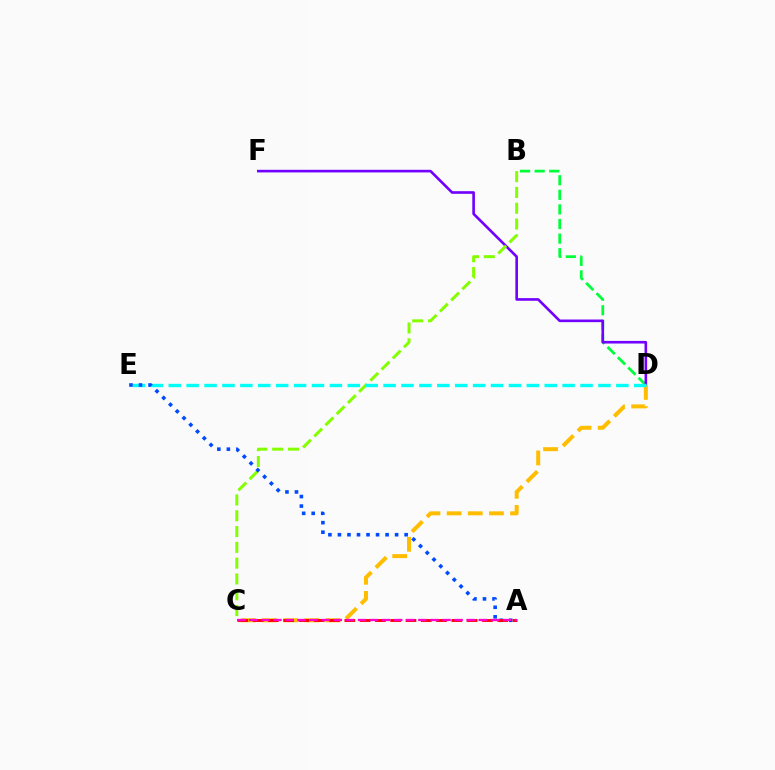{('B', 'D'): [{'color': '#00ff39', 'line_style': 'dashed', 'thickness': 1.98}], ('D', 'F'): [{'color': '#7200ff', 'line_style': 'solid', 'thickness': 1.89}], ('C', 'D'): [{'color': '#ffbd00', 'line_style': 'dashed', 'thickness': 2.87}], ('B', 'C'): [{'color': '#84ff00', 'line_style': 'dashed', 'thickness': 2.15}], ('D', 'E'): [{'color': '#00fff6', 'line_style': 'dashed', 'thickness': 2.43}], ('A', 'E'): [{'color': '#004bff', 'line_style': 'dotted', 'thickness': 2.59}], ('A', 'C'): [{'color': '#ff0000', 'line_style': 'dashed', 'thickness': 2.08}, {'color': '#ff00cf', 'line_style': 'dashed', 'thickness': 1.64}]}